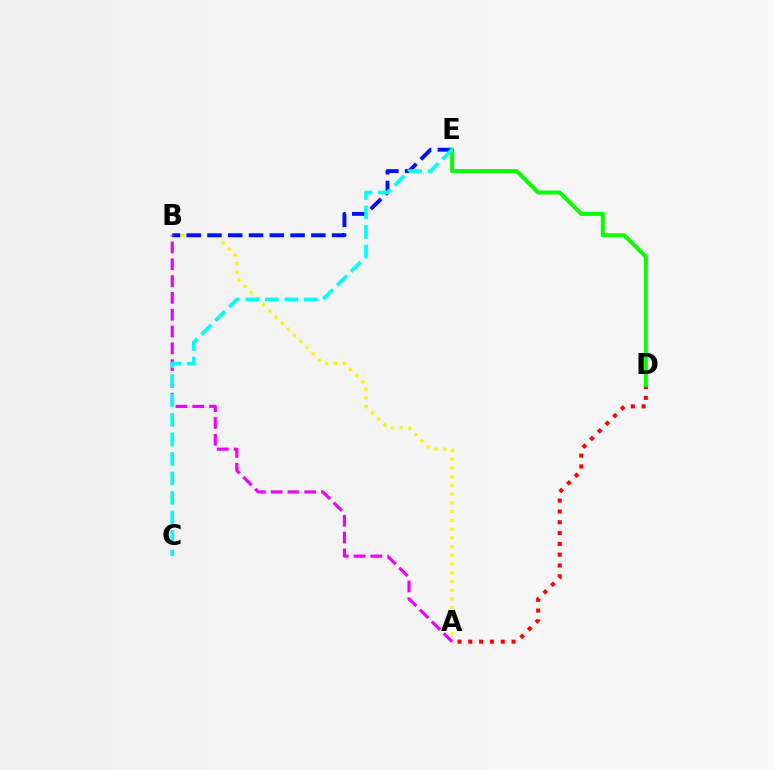{('A', 'B'): [{'color': '#fcf500', 'line_style': 'dotted', 'thickness': 2.37}, {'color': '#ee00ff', 'line_style': 'dashed', 'thickness': 2.28}], ('B', 'E'): [{'color': '#0010ff', 'line_style': 'dashed', 'thickness': 2.82}], ('A', 'D'): [{'color': '#ff0000', 'line_style': 'dotted', 'thickness': 2.94}], ('D', 'E'): [{'color': '#08ff00', 'line_style': 'solid', 'thickness': 2.89}], ('C', 'E'): [{'color': '#00fff6', 'line_style': 'dashed', 'thickness': 2.65}]}